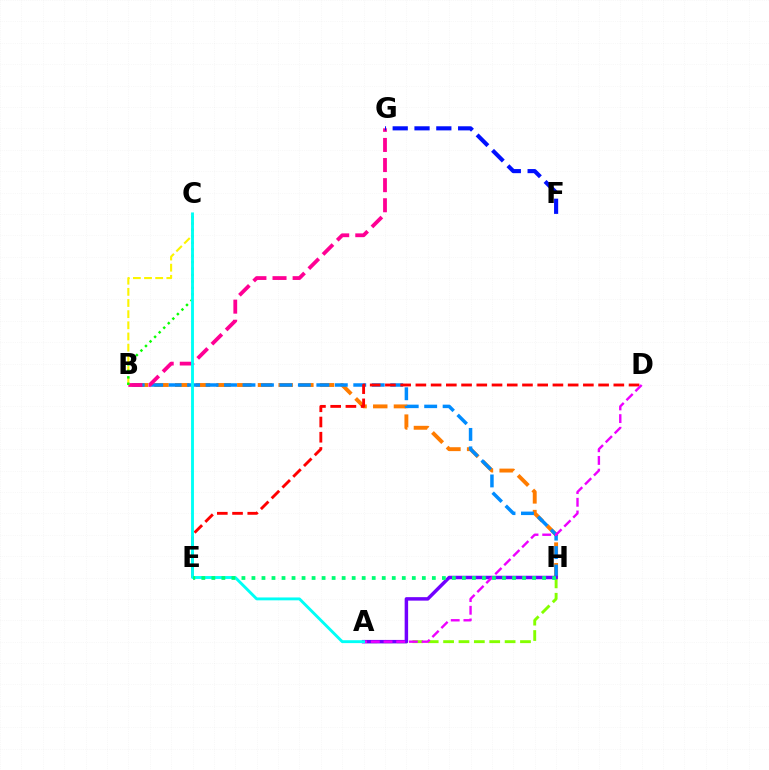{('B', 'H'): [{'color': '#ff7c00', 'line_style': 'dashed', 'thickness': 2.81}, {'color': '#008cff', 'line_style': 'dashed', 'thickness': 2.51}], ('B', 'G'): [{'color': '#ff0094', 'line_style': 'dashed', 'thickness': 2.73}], ('D', 'E'): [{'color': '#ff0000', 'line_style': 'dashed', 'thickness': 2.07}], ('F', 'G'): [{'color': '#0010ff', 'line_style': 'dashed', 'thickness': 2.96}], ('A', 'H'): [{'color': '#84ff00', 'line_style': 'dashed', 'thickness': 2.09}, {'color': '#7200ff', 'line_style': 'solid', 'thickness': 2.5}], ('B', 'C'): [{'color': '#fcf500', 'line_style': 'dashed', 'thickness': 1.52}, {'color': '#08ff00', 'line_style': 'dotted', 'thickness': 1.75}], ('A', 'D'): [{'color': '#ee00ff', 'line_style': 'dashed', 'thickness': 1.72}], ('A', 'C'): [{'color': '#00fff6', 'line_style': 'solid', 'thickness': 2.08}], ('E', 'H'): [{'color': '#00ff74', 'line_style': 'dotted', 'thickness': 2.72}]}